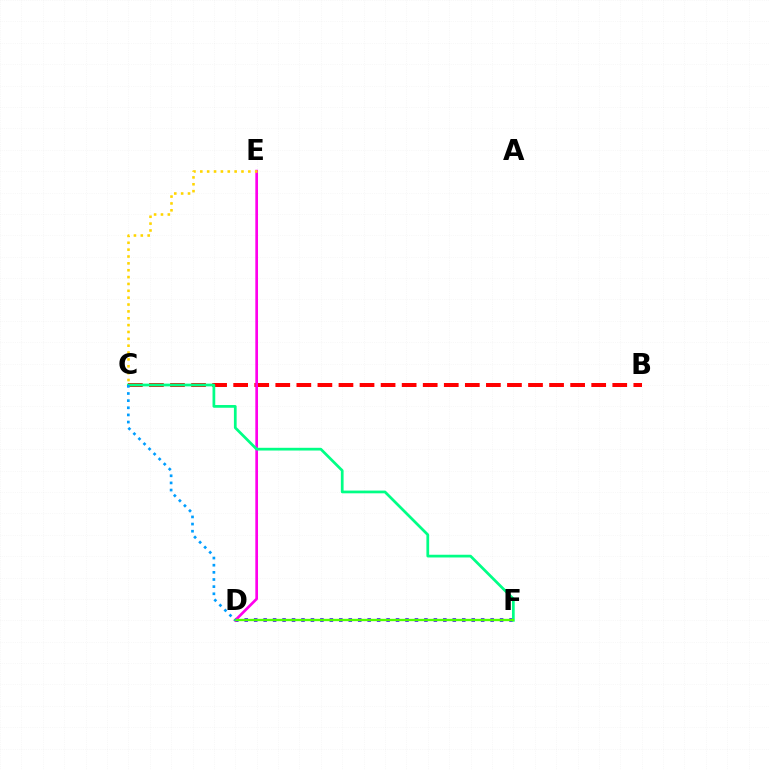{('D', 'F'): [{'color': '#3700ff', 'line_style': 'dotted', 'thickness': 2.57}, {'color': '#4fff00', 'line_style': 'solid', 'thickness': 1.68}], ('B', 'C'): [{'color': '#ff0000', 'line_style': 'dashed', 'thickness': 2.86}], ('D', 'E'): [{'color': '#ff00ed', 'line_style': 'solid', 'thickness': 1.93}], ('C', 'F'): [{'color': '#00ff86', 'line_style': 'solid', 'thickness': 1.97}], ('C', 'E'): [{'color': '#ffd500', 'line_style': 'dotted', 'thickness': 1.86}], ('C', 'D'): [{'color': '#009eff', 'line_style': 'dotted', 'thickness': 1.94}]}